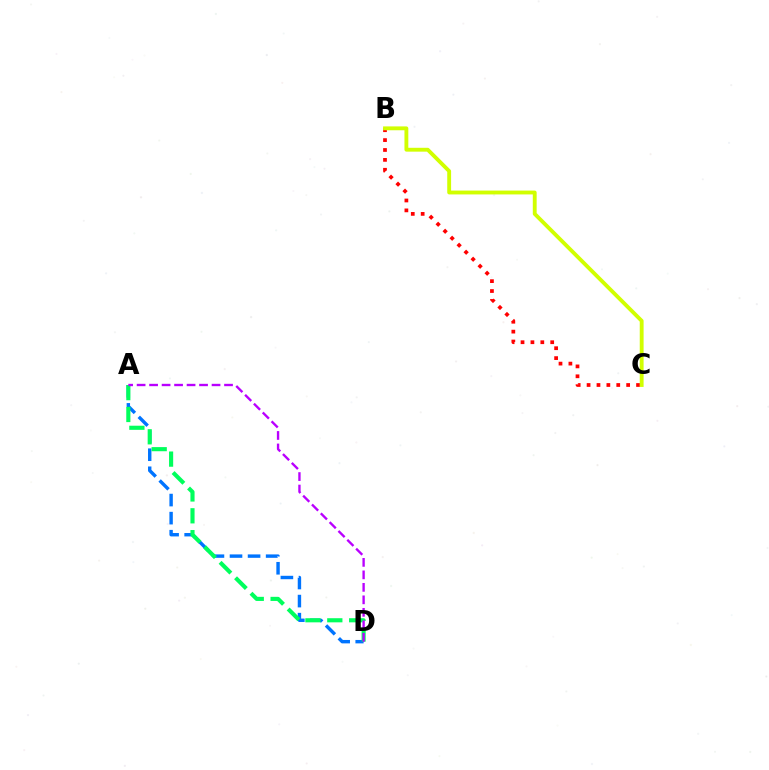{('A', 'D'): [{'color': '#0074ff', 'line_style': 'dashed', 'thickness': 2.45}, {'color': '#00ff5c', 'line_style': 'dashed', 'thickness': 2.97}, {'color': '#b900ff', 'line_style': 'dashed', 'thickness': 1.7}], ('B', 'C'): [{'color': '#ff0000', 'line_style': 'dotted', 'thickness': 2.69}, {'color': '#d1ff00', 'line_style': 'solid', 'thickness': 2.78}]}